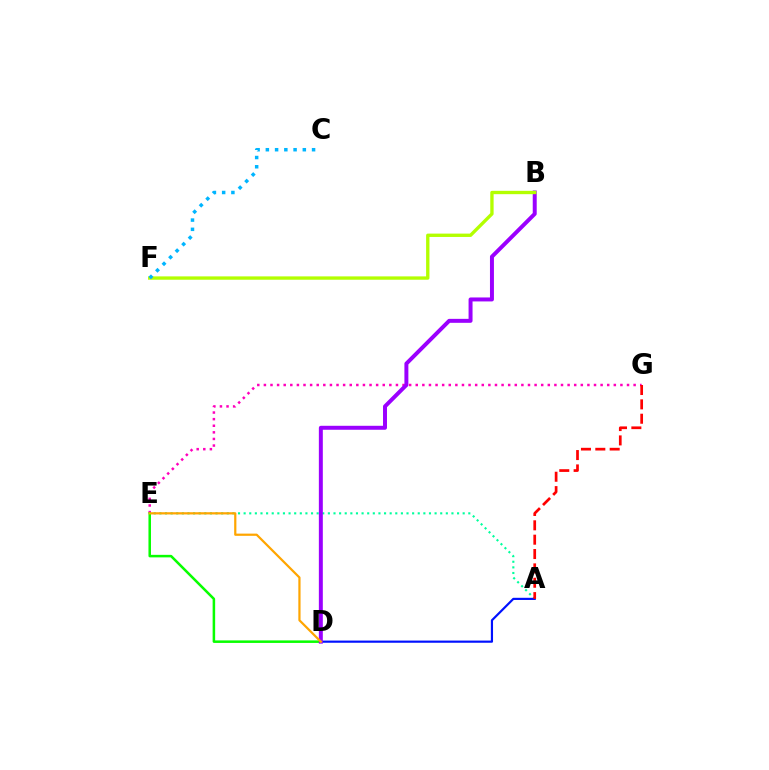{('A', 'E'): [{'color': '#00ff9d', 'line_style': 'dotted', 'thickness': 1.53}], ('E', 'G'): [{'color': '#ff00bd', 'line_style': 'dotted', 'thickness': 1.79}], ('A', 'D'): [{'color': '#0010ff', 'line_style': 'solid', 'thickness': 1.57}], ('D', 'E'): [{'color': '#08ff00', 'line_style': 'solid', 'thickness': 1.82}, {'color': '#ffa500', 'line_style': 'solid', 'thickness': 1.6}], ('B', 'D'): [{'color': '#9b00ff', 'line_style': 'solid', 'thickness': 2.86}], ('B', 'F'): [{'color': '#b3ff00', 'line_style': 'solid', 'thickness': 2.41}], ('C', 'F'): [{'color': '#00b5ff', 'line_style': 'dotted', 'thickness': 2.51}], ('A', 'G'): [{'color': '#ff0000', 'line_style': 'dashed', 'thickness': 1.95}]}